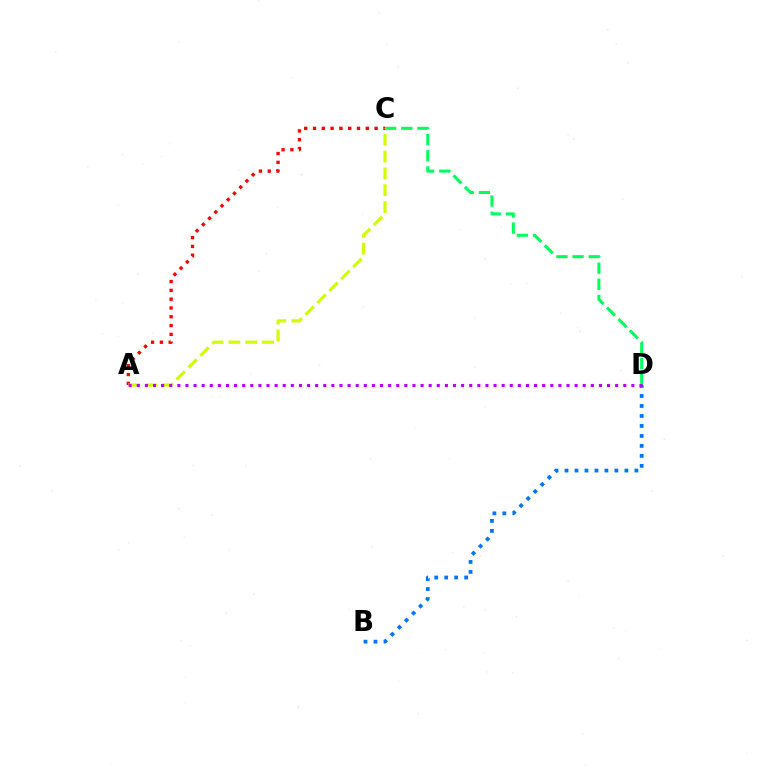{('B', 'D'): [{'color': '#0074ff', 'line_style': 'dotted', 'thickness': 2.71}], ('C', 'D'): [{'color': '#00ff5c', 'line_style': 'dashed', 'thickness': 2.19}], ('A', 'C'): [{'color': '#ff0000', 'line_style': 'dotted', 'thickness': 2.39}, {'color': '#d1ff00', 'line_style': 'dashed', 'thickness': 2.29}], ('A', 'D'): [{'color': '#b900ff', 'line_style': 'dotted', 'thickness': 2.2}]}